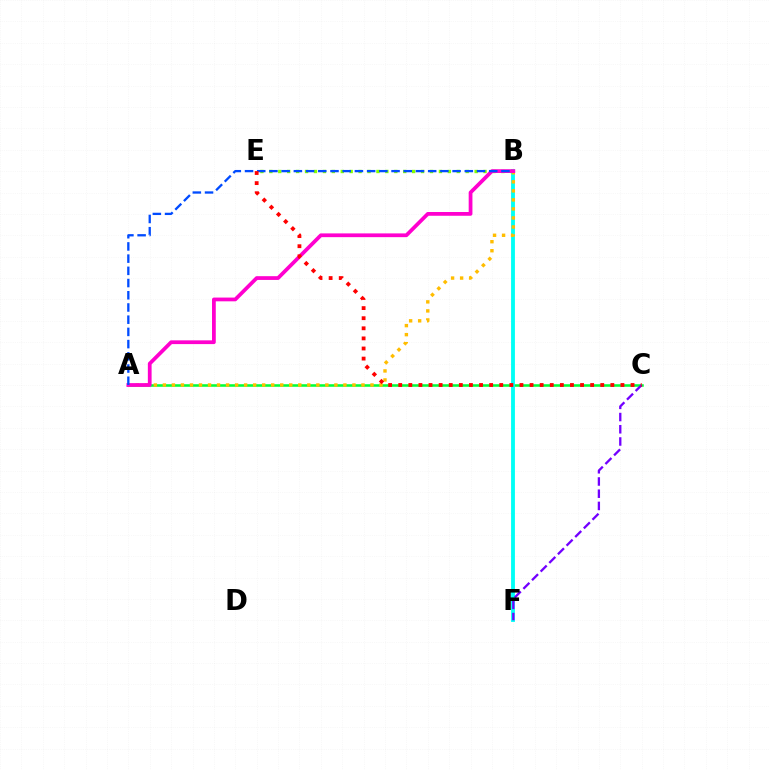{('A', 'C'): [{'color': '#00ff39', 'line_style': 'solid', 'thickness': 1.84}], ('B', 'F'): [{'color': '#00fff6', 'line_style': 'solid', 'thickness': 2.77}], ('A', 'B'): [{'color': '#ffbd00', 'line_style': 'dotted', 'thickness': 2.45}, {'color': '#ff00cf', 'line_style': 'solid', 'thickness': 2.71}, {'color': '#004bff', 'line_style': 'dashed', 'thickness': 1.66}], ('B', 'E'): [{'color': '#84ff00', 'line_style': 'dotted', 'thickness': 2.42}], ('C', 'F'): [{'color': '#7200ff', 'line_style': 'dashed', 'thickness': 1.66}], ('C', 'E'): [{'color': '#ff0000', 'line_style': 'dotted', 'thickness': 2.74}]}